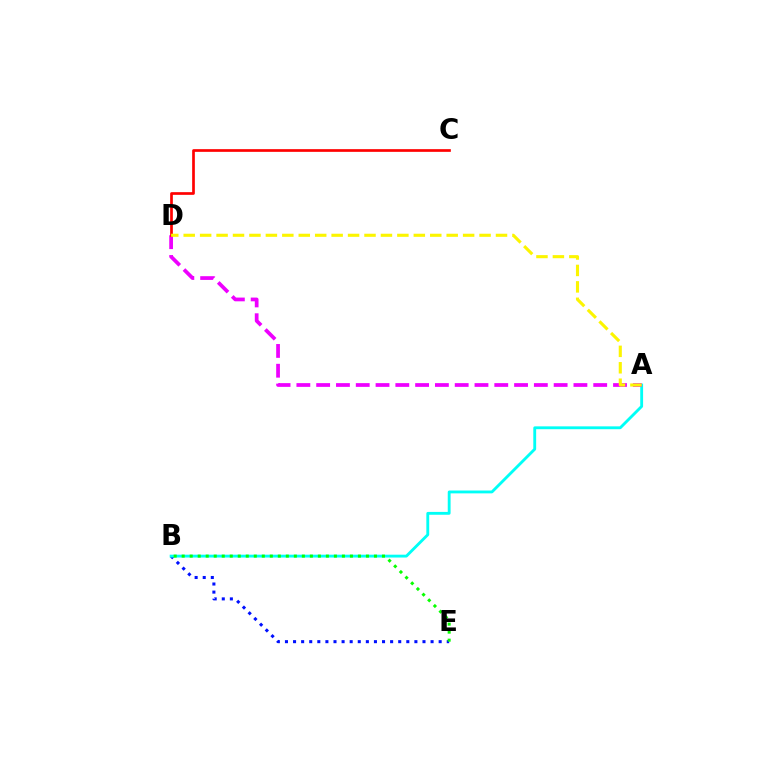{('B', 'E'): [{'color': '#0010ff', 'line_style': 'dotted', 'thickness': 2.2}, {'color': '#08ff00', 'line_style': 'dotted', 'thickness': 2.18}], ('A', 'B'): [{'color': '#00fff6', 'line_style': 'solid', 'thickness': 2.05}], ('A', 'D'): [{'color': '#ee00ff', 'line_style': 'dashed', 'thickness': 2.69}, {'color': '#fcf500', 'line_style': 'dashed', 'thickness': 2.23}], ('C', 'D'): [{'color': '#ff0000', 'line_style': 'solid', 'thickness': 1.93}]}